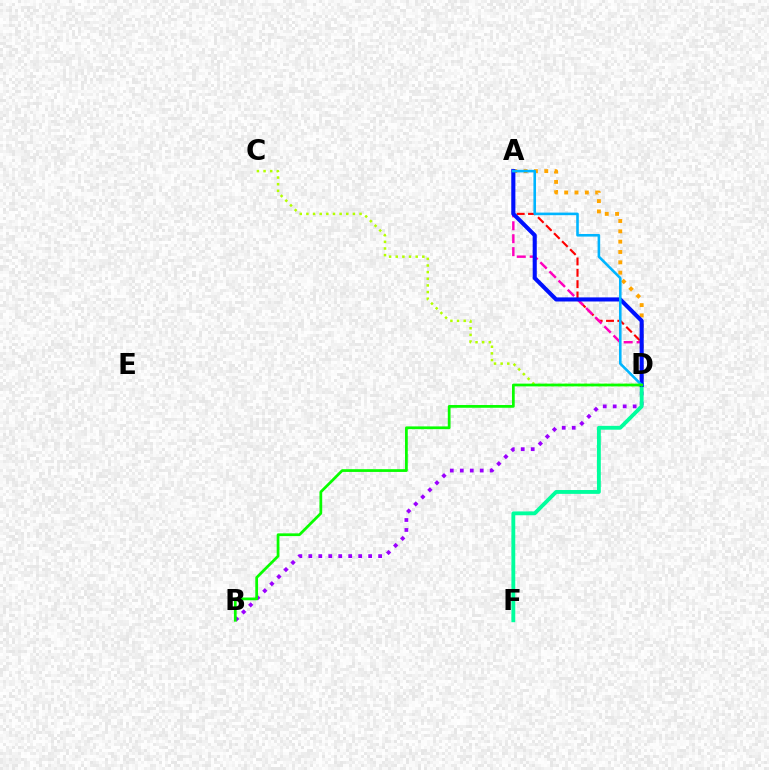{('C', 'D'): [{'color': '#b3ff00', 'line_style': 'dotted', 'thickness': 1.81}], ('B', 'D'): [{'color': '#9b00ff', 'line_style': 'dotted', 'thickness': 2.71}, {'color': '#08ff00', 'line_style': 'solid', 'thickness': 1.98}], ('A', 'D'): [{'color': '#ff0000', 'line_style': 'dashed', 'thickness': 1.54}, {'color': '#ffa500', 'line_style': 'dotted', 'thickness': 2.81}, {'color': '#ff00bd', 'line_style': 'dashed', 'thickness': 1.76}, {'color': '#0010ff', 'line_style': 'solid', 'thickness': 2.95}, {'color': '#00b5ff', 'line_style': 'solid', 'thickness': 1.87}], ('D', 'F'): [{'color': '#00ff9d', 'line_style': 'solid', 'thickness': 2.77}]}